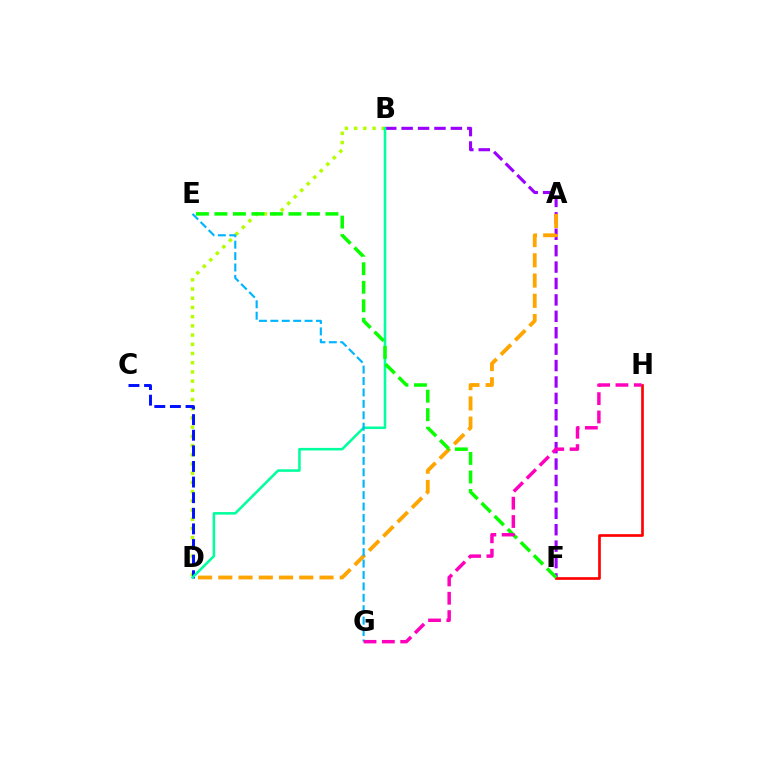{('B', 'F'): [{'color': '#9b00ff', 'line_style': 'dashed', 'thickness': 2.23}], ('B', 'D'): [{'color': '#b3ff00', 'line_style': 'dotted', 'thickness': 2.5}, {'color': '#00ff9d', 'line_style': 'solid', 'thickness': 1.83}], ('C', 'D'): [{'color': '#0010ff', 'line_style': 'dashed', 'thickness': 2.12}], ('F', 'H'): [{'color': '#ff0000', 'line_style': 'solid', 'thickness': 1.92}], ('A', 'D'): [{'color': '#ffa500', 'line_style': 'dashed', 'thickness': 2.75}], ('E', 'G'): [{'color': '#00b5ff', 'line_style': 'dashed', 'thickness': 1.55}], ('E', 'F'): [{'color': '#08ff00', 'line_style': 'dashed', 'thickness': 2.51}], ('G', 'H'): [{'color': '#ff00bd', 'line_style': 'dashed', 'thickness': 2.49}]}